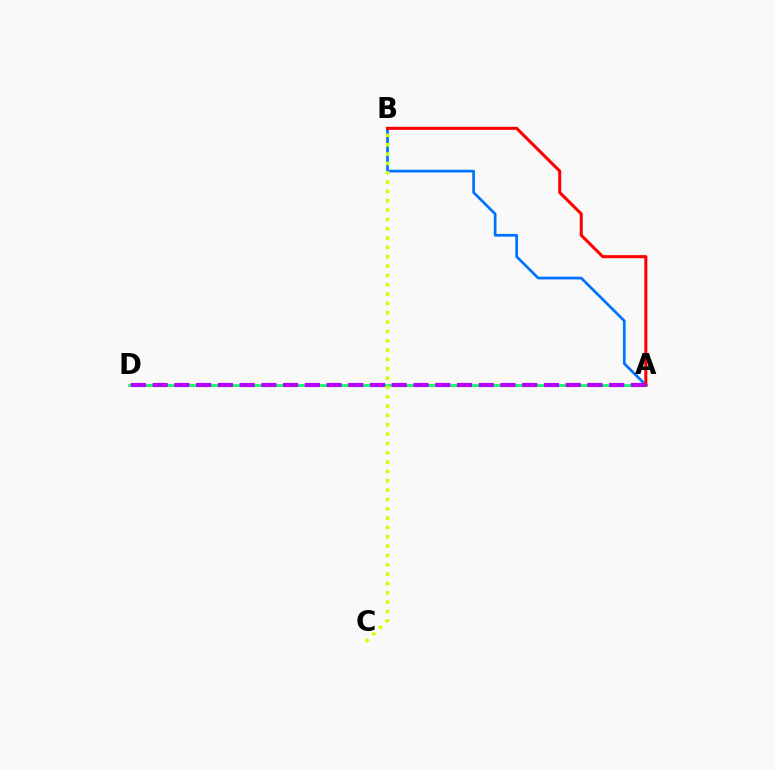{('A', 'B'): [{'color': '#0074ff', 'line_style': 'solid', 'thickness': 1.96}, {'color': '#ff0000', 'line_style': 'solid', 'thickness': 2.2}], ('A', 'D'): [{'color': '#00ff5c', 'line_style': 'solid', 'thickness': 1.93}, {'color': '#b900ff', 'line_style': 'dashed', 'thickness': 2.95}], ('B', 'C'): [{'color': '#d1ff00', 'line_style': 'dotted', 'thickness': 2.54}]}